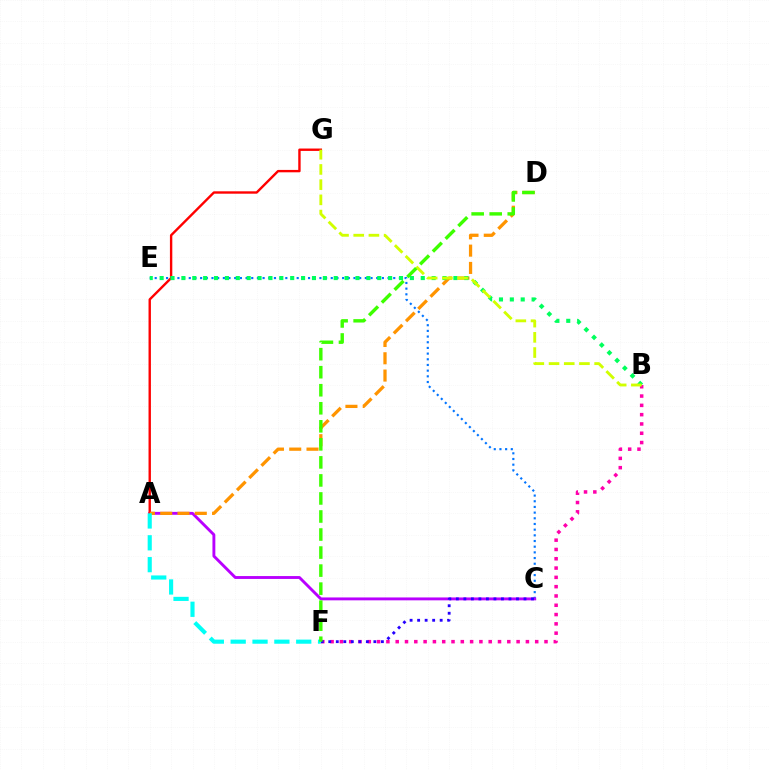{('C', 'E'): [{'color': '#0074ff', 'line_style': 'dotted', 'thickness': 1.54}], ('A', 'C'): [{'color': '#b900ff', 'line_style': 'solid', 'thickness': 2.08}], ('A', 'G'): [{'color': '#ff0000', 'line_style': 'solid', 'thickness': 1.72}], ('B', 'F'): [{'color': '#ff00ac', 'line_style': 'dotted', 'thickness': 2.53}], ('A', 'D'): [{'color': '#ff9400', 'line_style': 'dashed', 'thickness': 2.35}], ('C', 'F'): [{'color': '#2500ff', 'line_style': 'dotted', 'thickness': 2.04}], ('B', 'E'): [{'color': '#00ff5c', 'line_style': 'dotted', 'thickness': 2.96}], ('B', 'G'): [{'color': '#d1ff00', 'line_style': 'dashed', 'thickness': 2.06}], ('A', 'F'): [{'color': '#00fff6', 'line_style': 'dashed', 'thickness': 2.97}], ('D', 'F'): [{'color': '#3dff00', 'line_style': 'dashed', 'thickness': 2.45}]}